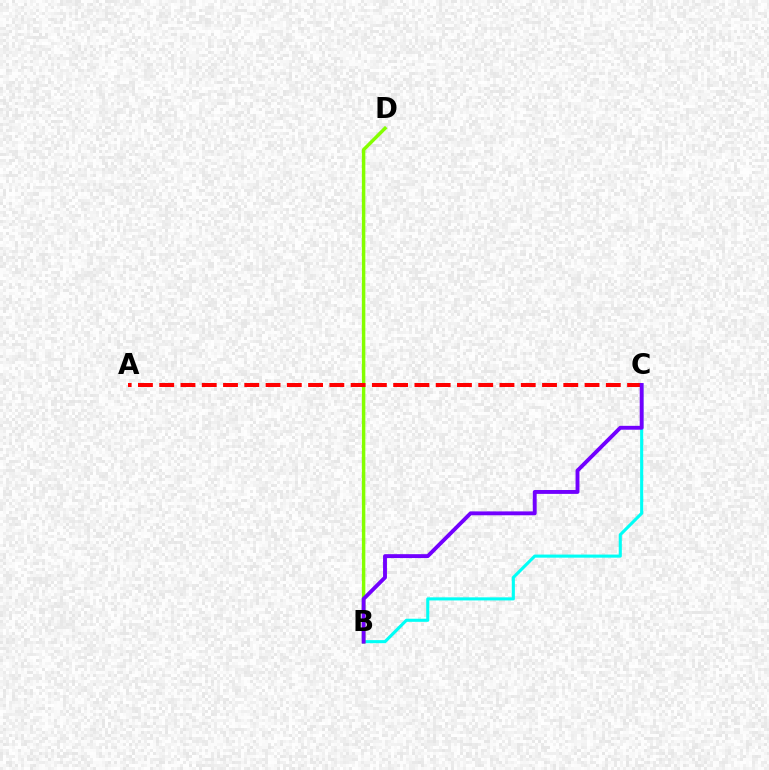{('B', 'C'): [{'color': '#00fff6', 'line_style': 'solid', 'thickness': 2.23}, {'color': '#7200ff', 'line_style': 'solid', 'thickness': 2.8}], ('B', 'D'): [{'color': '#84ff00', 'line_style': 'solid', 'thickness': 2.48}], ('A', 'C'): [{'color': '#ff0000', 'line_style': 'dashed', 'thickness': 2.89}]}